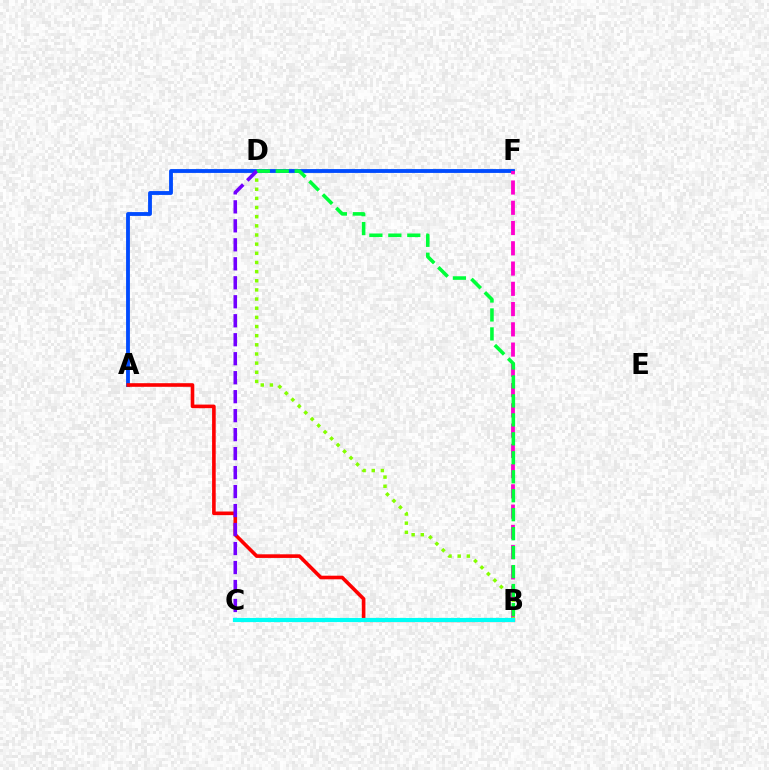{('A', 'F'): [{'color': '#004bff', 'line_style': 'solid', 'thickness': 2.76}], ('B', 'C'): [{'color': '#ffbd00', 'line_style': 'solid', 'thickness': 1.53}, {'color': '#00fff6', 'line_style': 'solid', 'thickness': 2.99}], ('A', 'B'): [{'color': '#ff0000', 'line_style': 'solid', 'thickness': 2.6}], ('B', 'F'): [{'color': '#ff00cf', 'line_style': 'dashed', 'thickness': 2.75}], ('B', 'D'): [{'color': '#84ff00', 'line_style': 'dotted', 'thickness': 2.49}, {'color': '#00ff39', 'line_style': 'dashed', 'thickness': 2.58}], ('C', 'D'): [{'color': '#7200ff', 'line_style': 'dashed', 'thickness': 2.58}]}